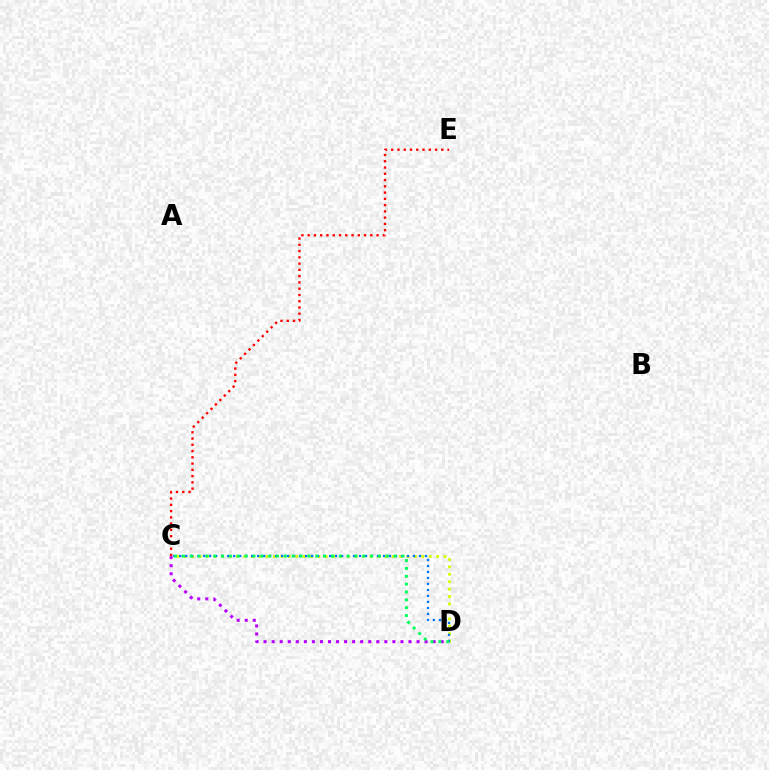{('C', 'D'): [{'color': '#d1ff00', 'line_style': 'dotted', 'thickness': 2.02}, {'color': '#0074ff', 'line_style': 'dotted', 'thickness': 1.63}, {'color': '#b900ff', 'line_style': 'dotted', 'thickness': 2.19}, {'color': '#00ff5c', 'line_style': 'dotted', 'thickness': 2.13}], ('C', 'E'): [{'color': '#ff0000', 'line_style': 'dotted', 'thickness': 1.7}]}